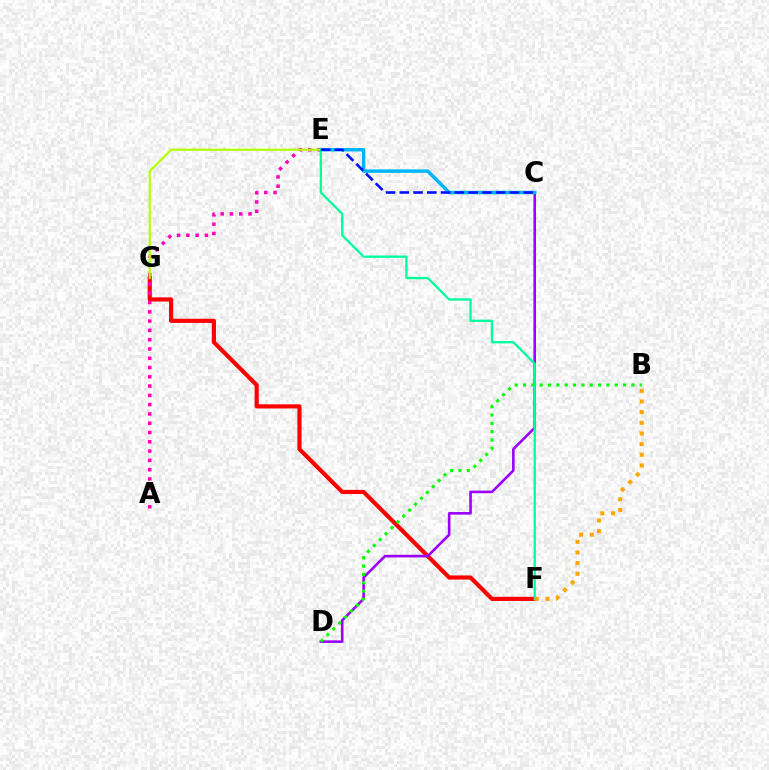{('F', 'G'): [{'color': '#ff0000', 'line_style': 'solid', 'thickness': 2.99}], ('C', 'D'): [{'color': '#9b00ff', 'line_style': 'solid', 'thickness': 1.87}], ('A', 'E'): [{'color': '#ff00bd', 'line_style': 'dotted', 'thickness': 2.52}], ('C', 'E'): [{'color': '#00b5ff', 'line_style': 'solid', 'thickness': 2.49}, {'color': '#0010ff', 'line_style': 'dashed', 'thickness': 1.87}], ('B', 'D'): [{'color': '#08ff00', 'line_style': 'dotted', 'thickness': 2.27}], ('E', 'G'): [{'color': '#b3ff00', 'line_style': 'solid', 'thickness': 1.55}], ('E', 'F'): [{'color': '#00ff9d', 'line_style': 'solid', 'thickness': 1.66}], ('B', 'F'): [{'color': '#ffa500', 'line_style': 'dotted', 'thickness': 2.9}]}